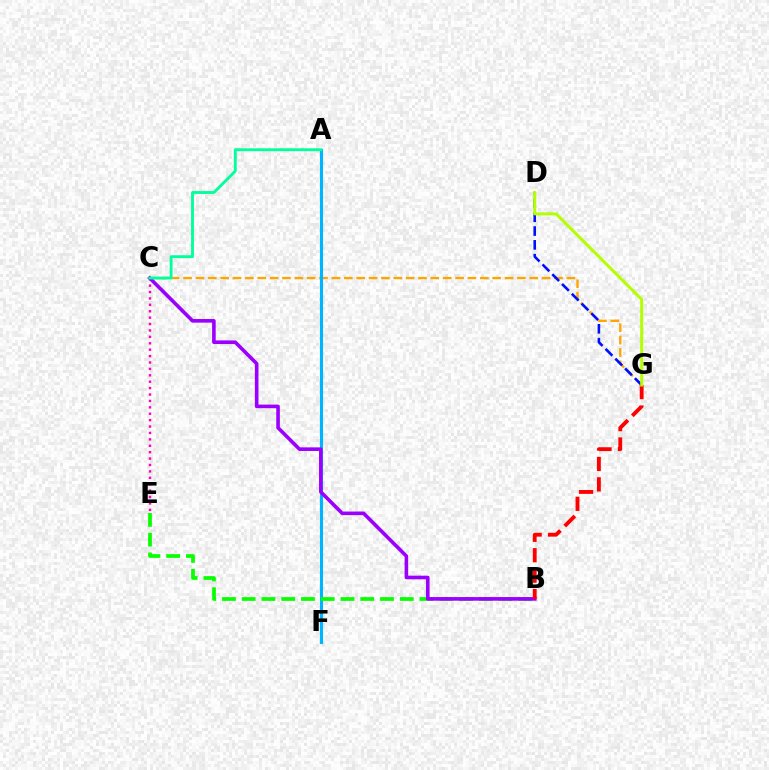{('C', 'G'): [{'color': '#ffa500', 'line_style': 'dashed', 'thickness': 1.68}], ('A', 'F'): [{'color': '#00b5ff', 'line_style': 'solid', 'thickness': 2.23}], ('C', 'E'): [{'color': '#ff00bd', 'line_style': 'dotted', 'thickness': 1.74}], ('B', 'E'): [{'color': '#08ff00', 'line_style': 'dashed', 'thickness': 2.68}], ('D', 'G'): [{'color': '#0010ff', 'line_style': 'dashed', 'thickness': 1.88}, {'color': '#b3ff00', 'line_style': 'solid', 'thickness': 2.13}], ('B', 'C'): [{'color': '#9b00ff', 'line_style': 'solid', 'thickness': 2.6}], ('A', 'C'): [{'color': '#00ff9d', 'line_style': 'solid', 'thickness': 2.06}], ('B', 'G'): [{'color': '#ff0000', 'line_style': 'dashed', 'thickness': 2.77}]}